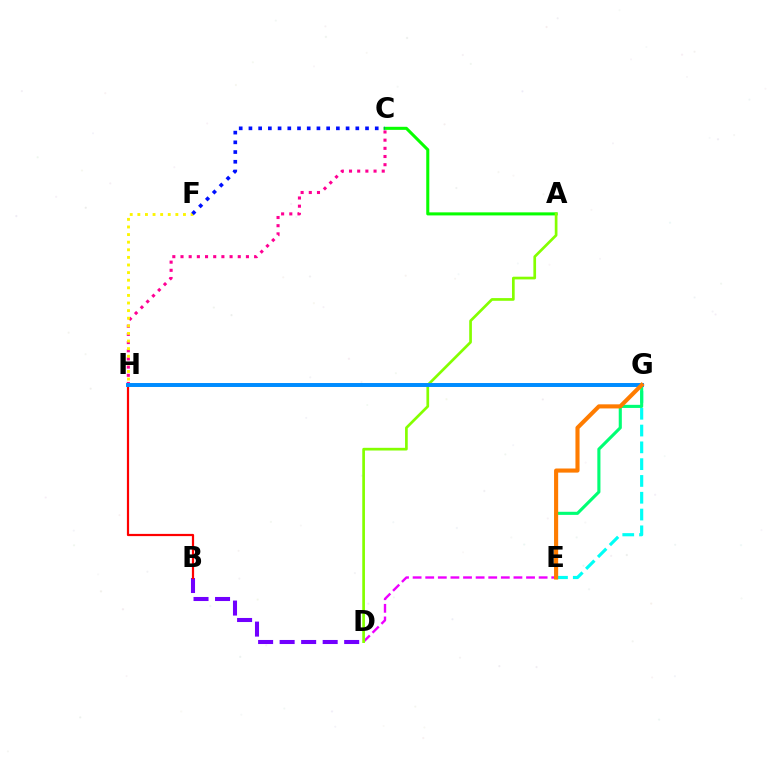{('B', 'D'): [{'color': '#7200ff', 'line_style': 'dashed', 'thickness': 2.92}], ('E', 'G'): [{'color': '#00fff6', 'line_style': 'dashed', 'thickness': 2.28}, {'color': '#00ff74', 'line_style': 'solid', 'thickness': 2.23}, {'color': '#ff7c00', 'line_style': 'solid', 'thickness': 2.96}], ('C', 'H'): [{'color': '#ff0094', 'line_style': 'dotted', 'thickness': 2.22}], ('B', 'H'): [{'color': '#ff0000', 'line_style': 'solid', 'thickness': 1.59}], ('D', 'E'): [{'color': '#ee00ff', 'line_style': 'dashed', 'thickness': 1.71}], ('A', 'C'): [{'color': '#08ff00', 'line_style': 'solid', 'thickness': 2.2}], ('A', 'D'): [{'color': '#84ff00', 'line_style': 'solid', 'thickness': 1.94}], ('F', 'H'): [{'color': '#fcf500', 'line_style': 'dotted', 'thickness': 2.07}], ('G', 'H'): [{'color': '#008cff', 'line_style': 'solid', 'thickness': 2.84}], ('C', 'F'): [{'color': '#0010ff', 'line_style': 'dotted', 'thickness': 2.64}]}